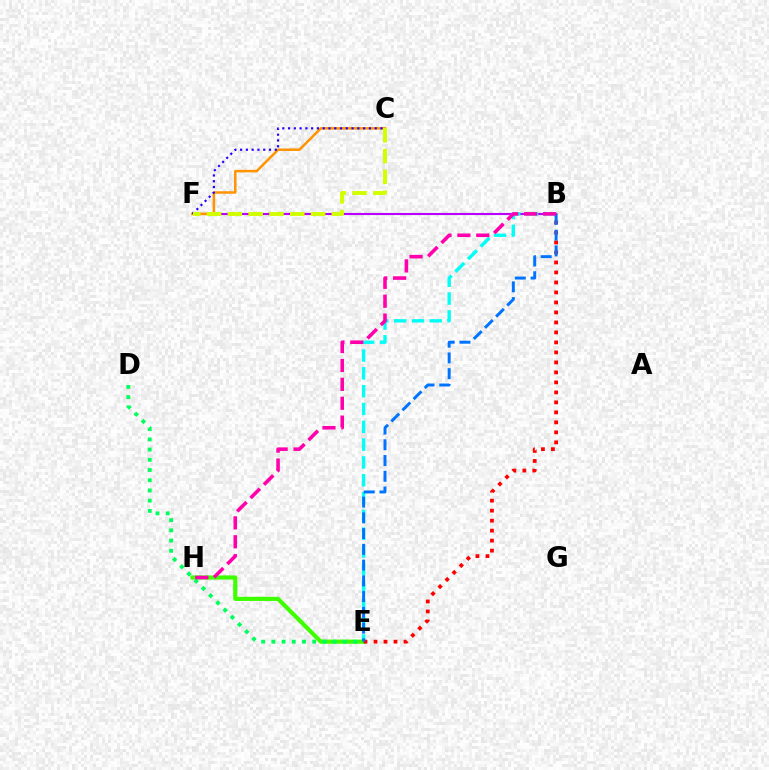{('B', 'F'): [{'color': '#b900ff', 'line_style': 'solid', 'thickness': 1.53}], ('B', 'E'): [{'color': '#00fff6', 'line_style': 'dashed', 'thickness': 2.42}, {'color': '#ff0000', 'line_style': 'dotted', 'thickness': 2.72}, {'color': '#0074ff', 'line_style': 'dashed', 'thickness': 2.14}], ('E', 'H'): [{'color': '#3dff00', 'line_style': 'solid', 'thickness': 2.99}], ('C', 'F'): [{'color': '#ff9400', 'line_style': 'solid', 'thickness': 1.81}, {'color': '#2500ff', 'line_style': 'dotted', 'thickness': 1.57}, {'color': '#d1ff00', 'line_style': 'dashed', 'thickness': 2.83}], ('D', 'E'): [{'color': '#00ff5c', 'line_style': 'dotted', 'thickness': 2.78}], ('B', 'H'): [{'color': '#ff00ac', 'line_style': 'dashed', 'thickness': 2.57}]}